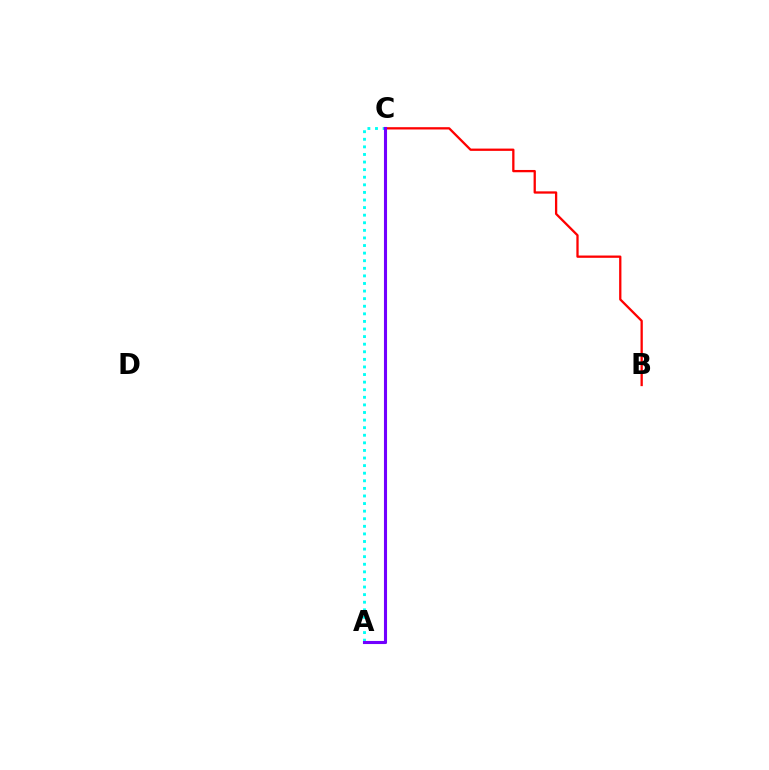{('A', 'C'): [{'color': '#00fff6', 'line_style': 'dotted', 'thickness': 2.06}, {'color': '#84ff00', 'line_style': 'solid', 'thickness': 2.08}, {'color': '#7200ff', 'line_style': 'solid', 'thickness': 2.22}], ('B', 'C'): [{'color': '#ff0000', 'line_style': 'solid', 'thickness': 1.65}]}